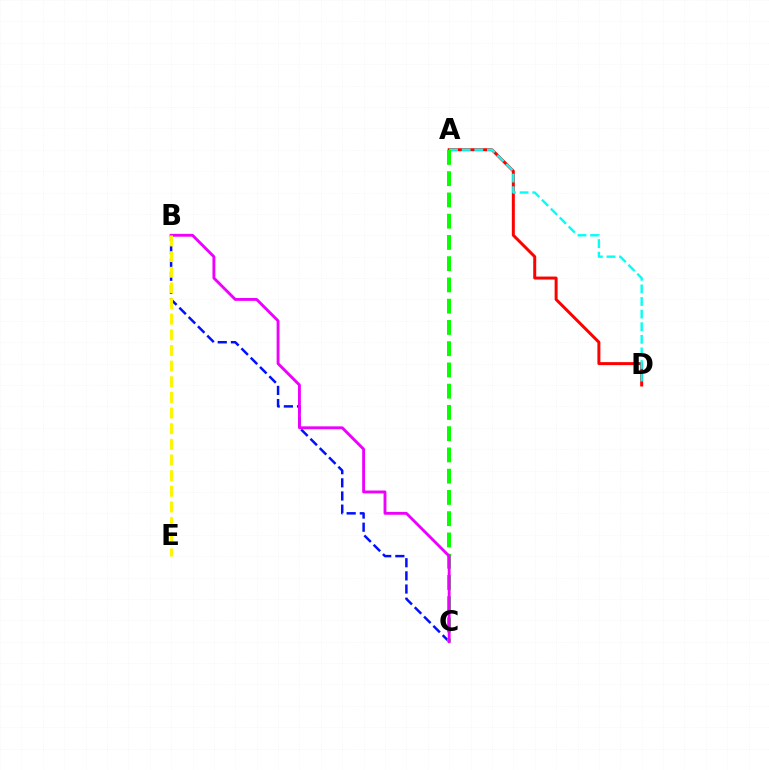{('B', 'C'): [{'color': '#0010ff', 'line_style': 'dashed', 'thickness': 1.79}, {'color': '#ee00ff', 'line_style': 'solid', 'thickness': 2.06}], ('A', 'D'): [{'color': '#ff0000', 'line_style': 'solid', 'thickness': 2.15}, {'color': '#00fff6', 'line_style': 'dashed', 'thickness': 1.71}], ('A', 'C'): [{'color': '#08ff00', 'line_style': 'dashed', 'thickness': 2.89}], ('B', 'E'): [{'color': '#fcf500', 'line_style': 'dashed', 'thickness': 2.13}]}